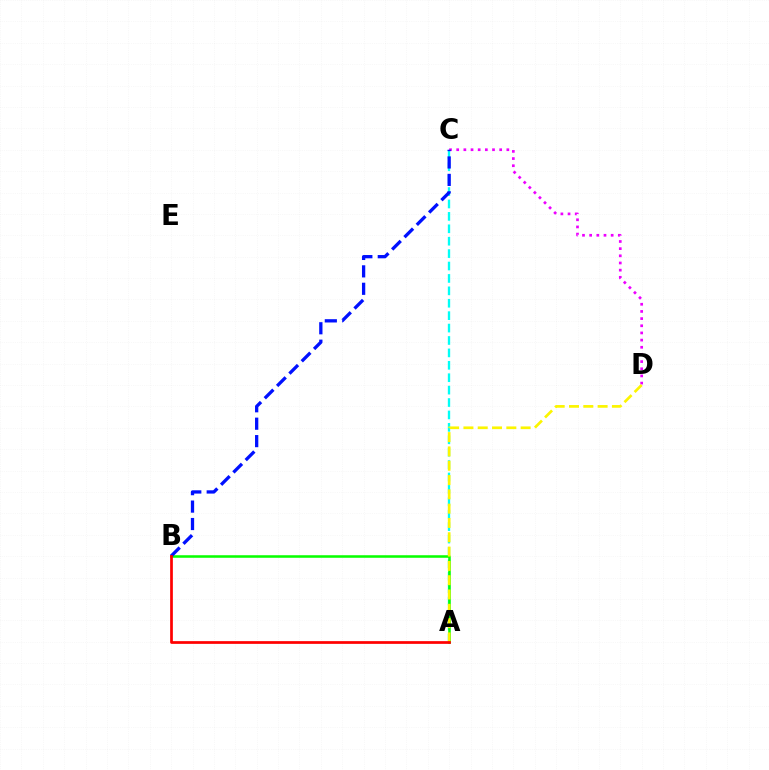{('A', 'C'): [{'color': '#00fff6', 'line_style': 'dashed', 'thickness': 1.69}], ('C', 'D'): [{'color': '#ee00ff', 'line_style': 'dotted', 'thickness': 1.95}], ('A', 'B'): [{'color': '#08ff00', 'line_style': 'solid', 'thickness': 1.83}, {'color': '#ff0000', 'line_style': 'solid', 'thickness': 1.96}], ('B', 'C'): [{'color': '#0010ff', 'line_style': 'dashed', 'thickness': 2.37}], ('A', 'D'): [{'color': '#fcf500', 'line_style': 'dashed', 'thickness': 1.94}]}